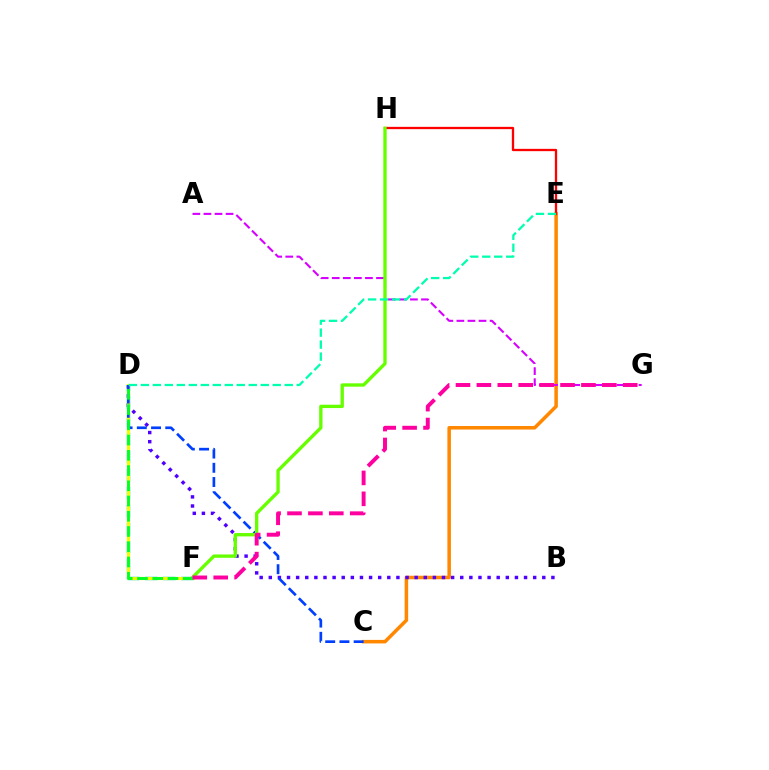{('C', 'E'): [{'color': '#ff8800', 'line_style': 'solid', 'thickness': 2.54}], ('D', 'F'): [{'color': '#00c7ff', 'line_style': 'dashed', 'thickness': 2.45}, {'color': '#eeff00', 'line_style': 'solid', 'thickness': 2.28}, {'color': '#00ff27', 'line_style': 'dashed', 'thickness': 2.07}], ('A', 'G'): [{'color': '#d600ff', 'line_style': 'dashed', 'thickness': 1.5}], ('B', 'D'): [{'color': '#4f00ff', 'line_style': 'dotted', 'thickness': 2.48}], ('E', 'H'): [{'color': '#ff0000', 'line_style': 'solid', 'thickness': 1.66}], ('C', 'D'): [{'color': '#003fff', 'line_style': 'dashed', 'thickness': 1.93}], ('F', 'H'): [{'color': '#66ff00', 'line_style': 'solid', 'thickness': 2.41}], ('F', 'G'): [{'color': '#ff00a0', 'line_style': 'dashed', 'thickness': 2.84}], ('D', 'E'): [{'color': '#00ffaf', 'line_style': 'dashed', 'thickness': 1.63}]}